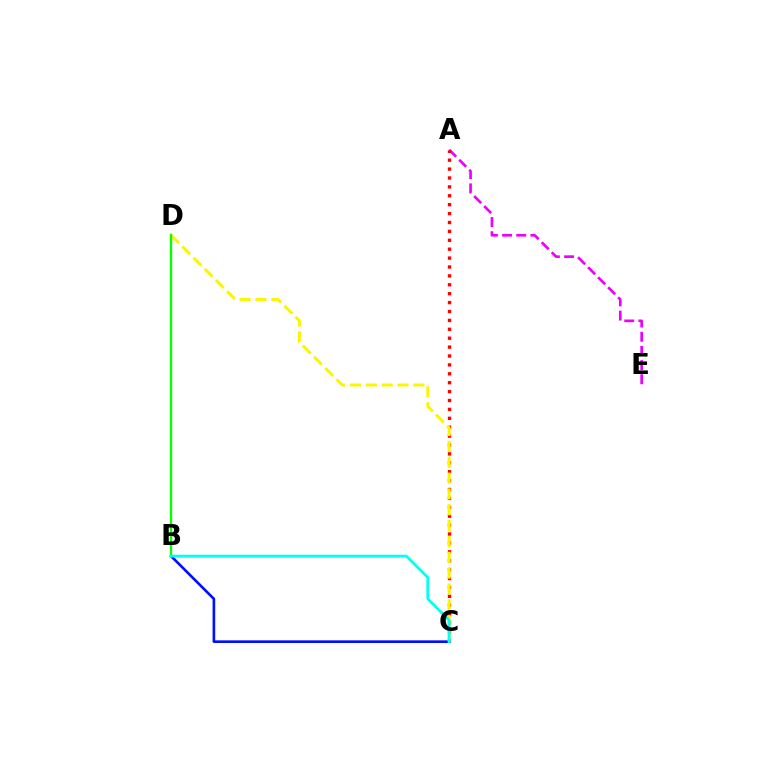{('A', 'E'): [{'color': '#ee00ff', 'line_style': 'dashed', 'thickness': 1.93}], ('A', 'C'): [{'color': '#ff0000', 'line_style': 'dotted', 'thickness': 2.42}], ('B', 'C'): [{'color': '#0010ff', 'line_style': 'solid', 'thickness': 1.91}, {'color': '#00fff6', 'line_style': 'solid', 'thickness': 2.01}], ('C', 'D'): [{'color': '#fcf500', 'line_style': 'dashed', 'thickness': 2.15}], ('B', 'D'): [{'color': '#08ff00', 'line_style': 'solid', 'thickness': 1.71}]}